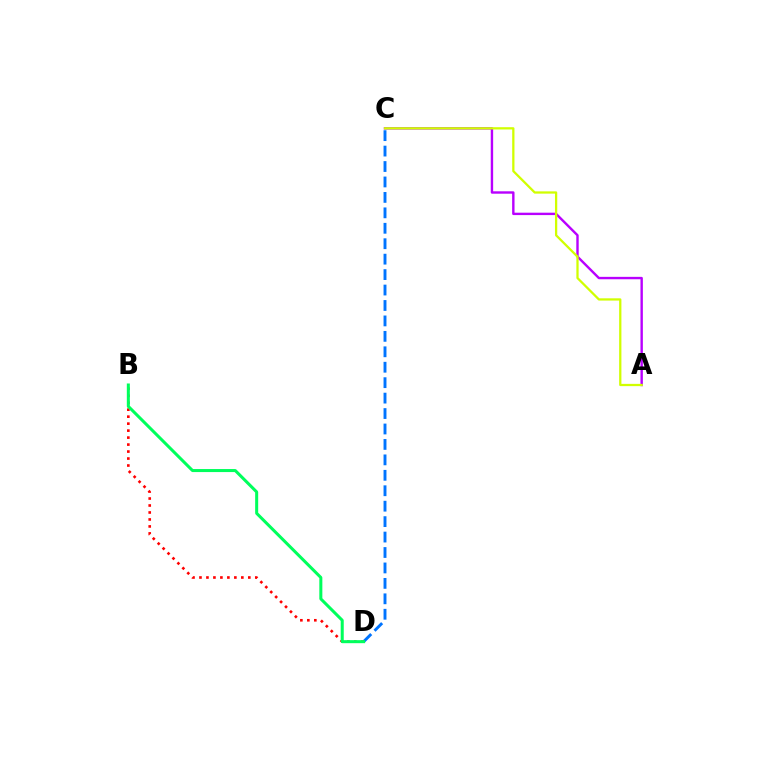{('A', 'C'): [{'color': '#b900ff', 'line_style': 'solid', 'thickness': 1.73}, {'color': '#d1ff00', 'line_style': 'solid', 'thickness': 1.63}], ('C', 'D'): [{'color': '#0074ff', 'line_style': 'dashed', 'thickness': 2.1}], ('B', 'D'): [{'color': '#ff0000', 'line_style': 'dotted', 'thickness': 1.9}, {'color': '#00ff5c', 'line_style': 'solid', 'thickness': 2.18}]}